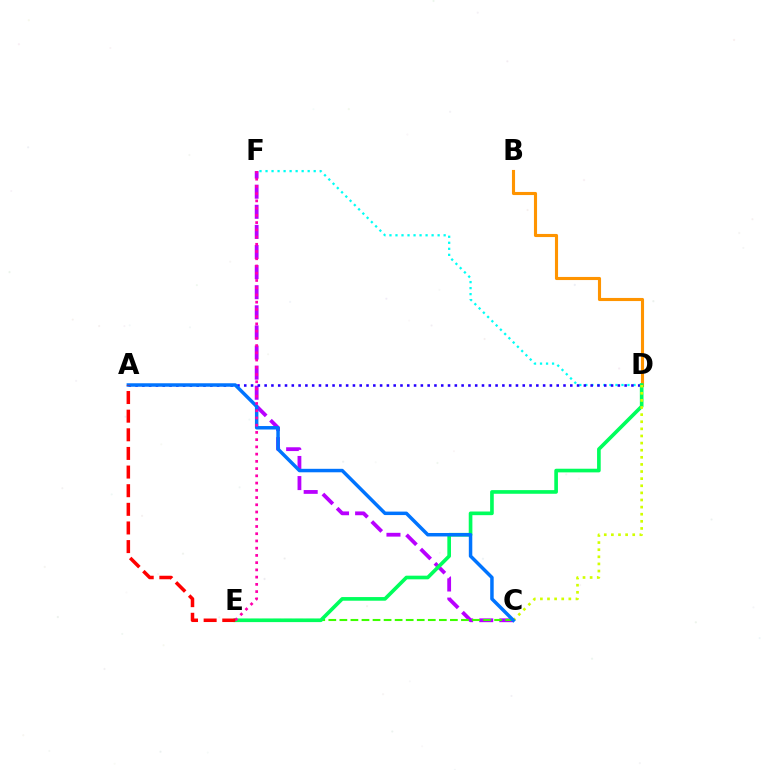{('C', 'F'): [{'color': '#b900ff', 'line_style': 'dashed', 'thickness': 2.73}], ('D', 'F'): [{'color': '#00fff6', 'line_style': 'dotted', 'thickness': 1.64}], ('A', 'D'): [{'color': '#2500ff', 'line_style': 'dotted', 'thickness': 1.85}], ('C', 'E'): [{'color': '#3dff00', 'line_style': 'dashed', 'thickness': 1.5}], ('B', 'D'): [{'color': '#ff9400', 'line_style': 'solid', 'thickness': 2.24}], ('D', 'E'): [{'color': '#00ff5c', 'line_style': 'solid', 'thickness': 2.63}], ('C', 'D'): [{'color': '#d1ff00', 'line_style': 'dotted', 'thickness': 1.93}], ('A', 'C'): [{'color': '#0074ff', 'line_style': 'solid', 'thickness': 2.5}], ('E', 'F'): [{'color': '#ff00ac', 'line_style': 'dotted', 'thickness': 1.97}], ('A', 'E'): [{'color': '#ff0000', 'line_style': 'dashed', 'thickness': 2.53}]}